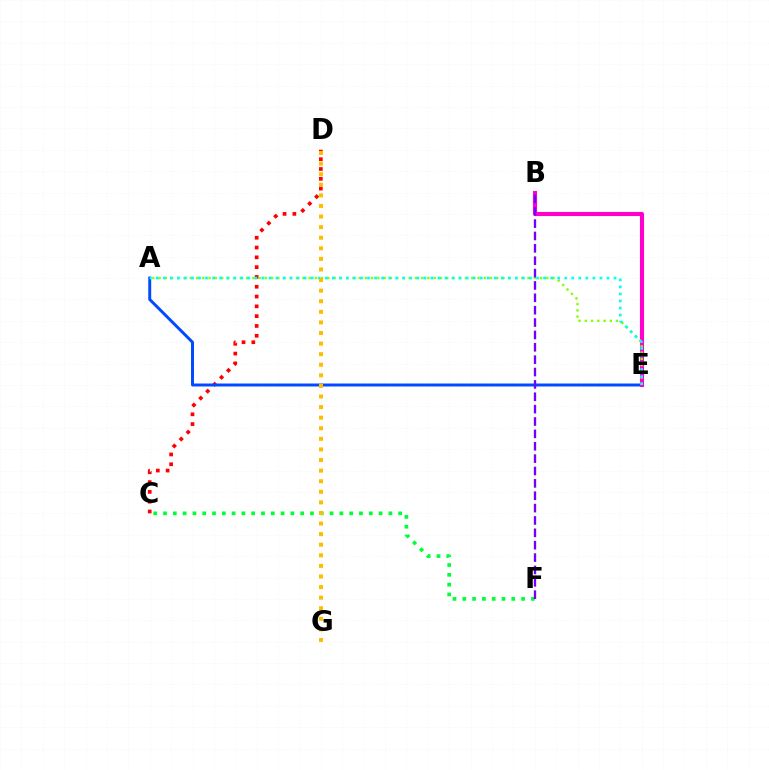{('C', 'D'): [{'color': '#ff0000', 'line_style': 'dotted', 'thickness': 2.66}], ('A', 'E'): [{'color': '#004bff', 'line_style': 'solid', 'thickness': 2.14}, {'color': '#84ff00', 'line_style': 'dotted', 'thickness': 1.7}, {'color': '#00fff6', 'line_style': 'dotted', 'thickness': 1.91}], ('C', 'F'): [{'color': '#00ff39', 'line_style': 'dotted', 'thickness': 2.66}], ('B', 'E'): [{'color': '#ff00cf', 'line_style': 'solid', 'thickness': 2.95}], ('B', 'F'): [{'color': '#7200ff', 'line_style': 'dashed', 'thickness': 1.68}], ('D', 'G'): [{'color': '#ffbd00', 'line_style': 'dotted', 'thickness': 2.88}]}